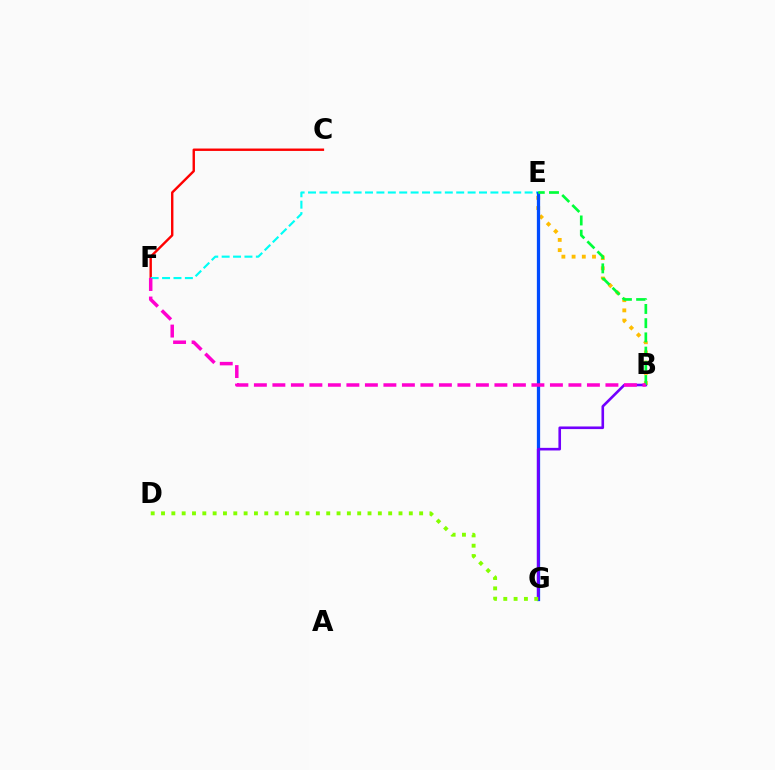{('B', 'E'): [{'color': '#ffbd00', 'line_style': 'dotted', 'thickness': 2.77}, {'color': '#00ff39', 'line_style': 'dashed', 'thickness': 1.93}], ('C', 'F'): [{'color': '#ff0000', 'line_style': 'solid', 'thickness': 1.73}], ('E', 'F'): [{'color': '#00fff6', 'line_style': 'dashed', 'thickness': 1.55}], ('E', 'G'): [{'color': '#004bff', 'line_style': 'solid', 'thickness': 2.35}], ('B', 'G'): [{'color': '#7200ff', 'line_style': 'solid', 'thickness': 1.88}], ('B', 'F'): [{'color': '#ff00cf', 'line_style': 'dashed', 'thickness': 2.51}], ('D', 'G'): [{'color': '#84ff00', 'line_style': 'dotted', 'thickness': 2.81}]}